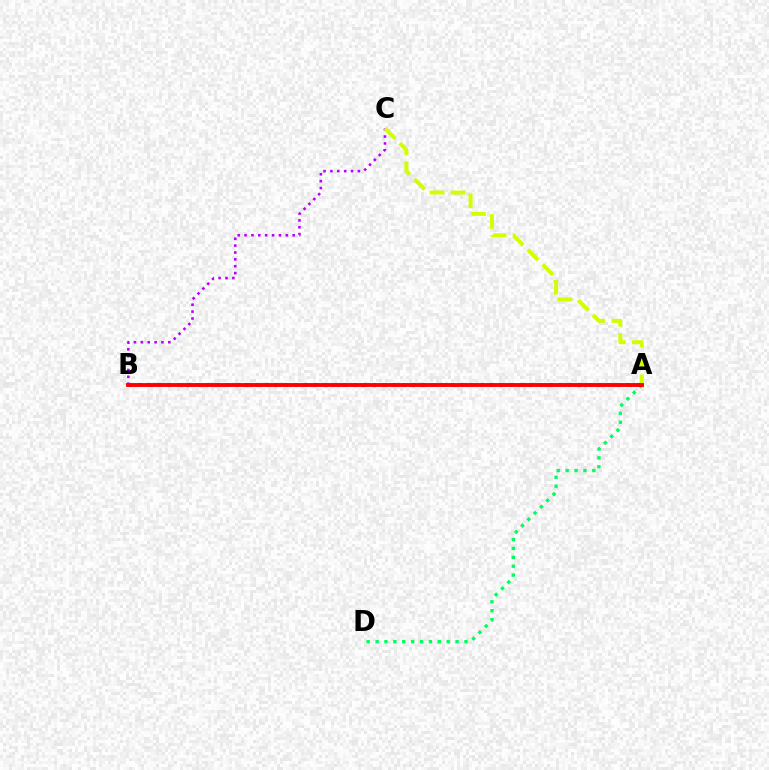{('A', 'D'): [{'color': '#00ff5c', 'line_style': 'dotted', 'thickness': 2.41}], ('B', 'C'): [{'color': '#b900ff', 'line_style': 'dotted', 'thickness': 1.87}], ('A', 'C'): [{'color': '#d1ff00', 'line_style': 'dashed', 'thickness': 2.85}], ('A', 'B'): [{'color': '#0074ff', 'line_style': 'dotted', 'thickness': 2.66}, {'color': '#ff0000', 'line_style': 'solid', 'thickness': 2.79}]}